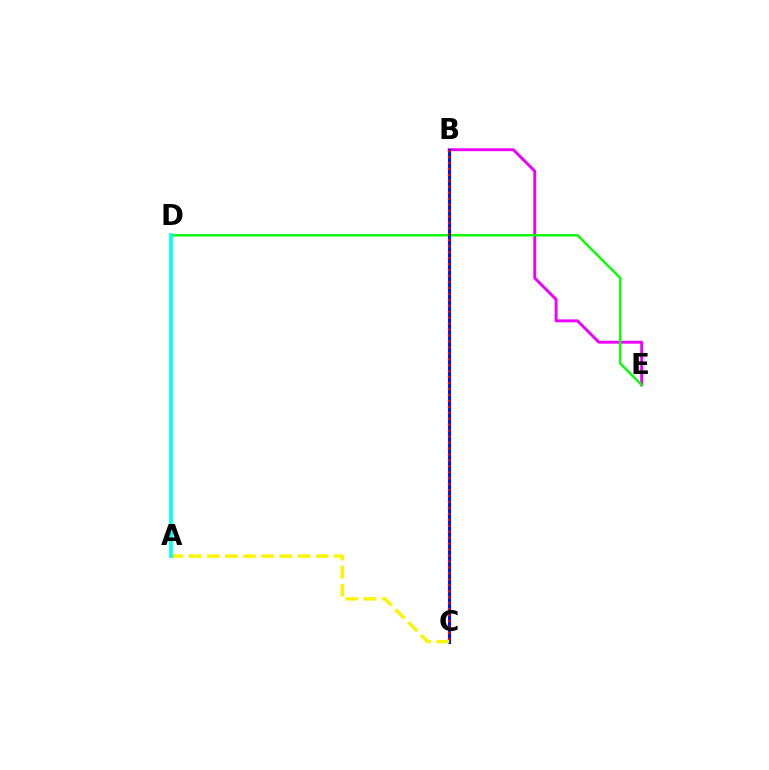{('B', 'E'): [{'color': '#ee00ff', 'line_style': 'solid', 'thickness': 2.1}], ('D', 'E'): [{'color': '#08ff00', 'line_style': 'solid', 'thickness': 1.74}], ('B', 'C'): [{'color': '#0010ff', 'line_style': 'solid', 'thickness': 2.14}, {'color': '#ff0000', 'line_style': 'dotted', 'thickness': 1.62}], ('A', 'C'): [{'color': '#fcf500', 'line_style': 'dashed', 'thickness': 2.46}], ('A', 'D'): [{'color': '#00fff6', 'line_style': 'solid', 'thickness': 2.67}]}